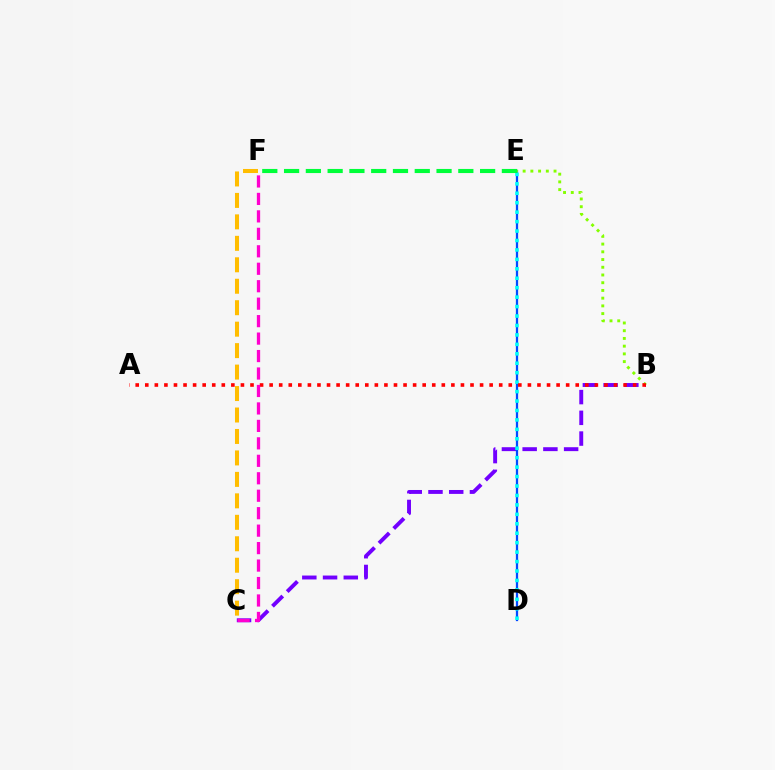{('B', 'C'): [{'color': '#7200ff', 'line_style': 'dashed', 'thickness': 2.82}], ('D', 'E'): [{'color': '#004bff', 'line_style': 'solid', 'thickness': 1.63}, {'color': '#00fff6', 'line_style': 'dotted', 'thickness': 2.57}], ('B', 'E'): [{'color': '#84ff00', 'line_style': 'dotted', 'thickness': 2.1}], ('C', 'F'): [{'color': '#ffbd00', 'line_style': 'dashed', 'thickness': 2.92}, {'color': '#ff00cf', 'line_style': 'dashed', 'thickness': 2.37}], ('E', 'F'): [{'color': '#00ff39', 'line_style': 'dashed', 'thickness': 2.96}], ('A', 'B'): [{'color': '#ff0000', 'line_style': 'dotted', 'thickness': 2.6}]}